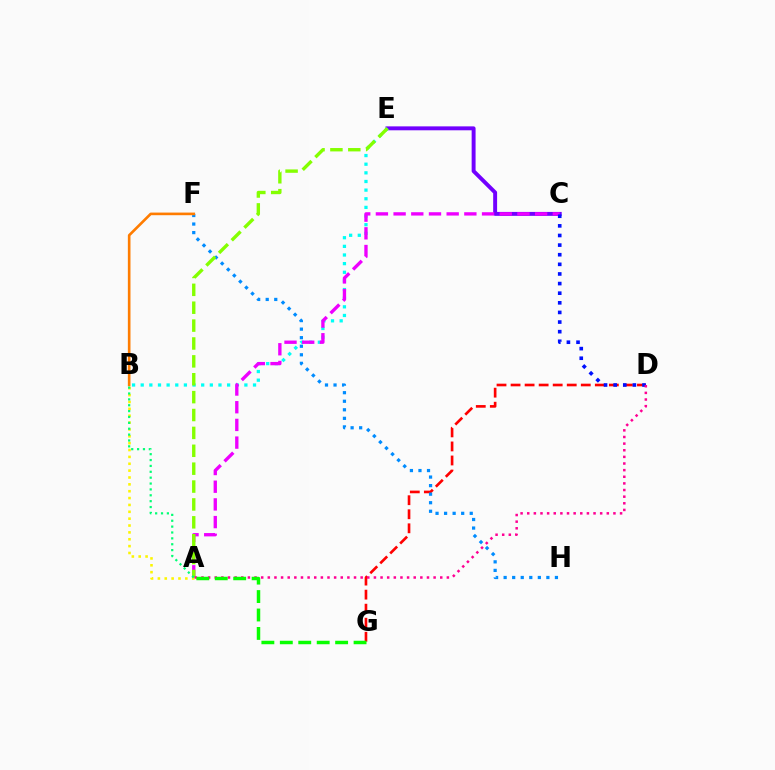{('D', 'G'): [{'color': '#ff0000', 'line_style': 'dashed', 'thickness': 1.91}], ('C', 'E'): [{'color': '#7200ff', 'line_style': 'solid', 'thickness': 2.83}], ('B', 'E'): [{'color': '#00fff6', 'line_style': 'dotted', 'thickness': 2.35}], ('A', 'C'): [{'color': '#ee00ff', 'line_style': 'dashed', 'thickness': 2.4}], ('A', 'B'): [{'color': '#fcf500', 'line_style': 'dotted', 'thickness': 1.86}, {'color': '#00ff74', 'line_style': 'dotted', 'thickness': 1.6}], ('F', 'H'): [{'color': '#008cff', 'line_style': 'dotted', 'thickness': 2.32}], ('A', 'E'): [{'color': '#84ff00', 'line_style': 'dashed', 'thickness': 2.43}], ('B', 'F'): [{'color': '#ff7c00', 'line_style': 'solid', 'thickness': 1.89}], ('C', 'D'): [{'color': '#0010ff', 'line_style': 'dotted', 'thickness': 2.61}], ('A', 'D'): [{'color': '#ff0094', 'line_style': 'dotted', 'thickness': 1.8}], ('A', 'G'): [{'color': '#08ff00', 'line_style': 'dashed', 'thickness': 2.5}]}